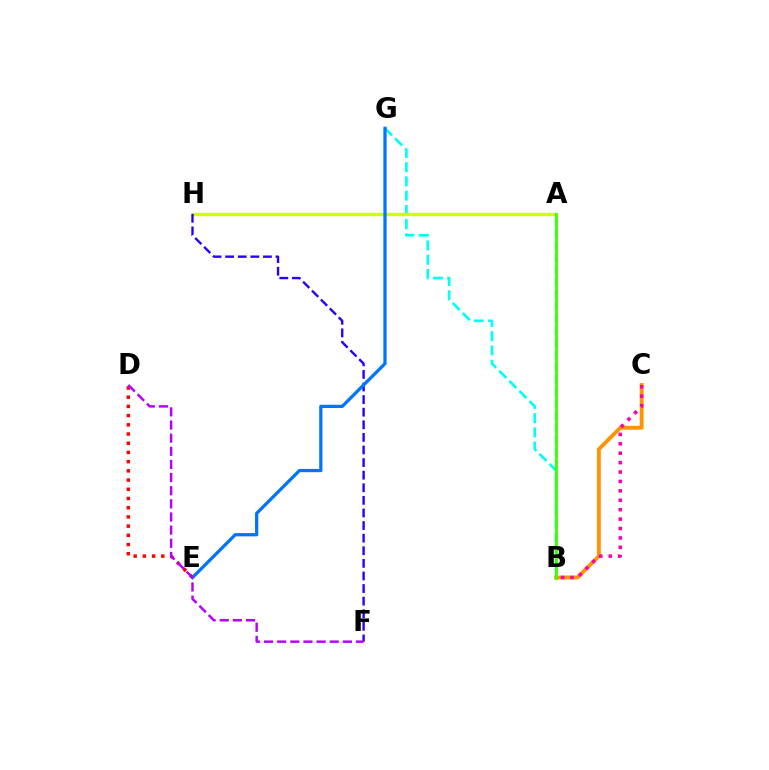{('B', 'G'): [{'color': '#00fff6', 'line_style': 'dashed', 'thickness': 1.93}], ('A', 'H'): [{'color': '#d1ff00', 'line_style': 'solid', 'thickness': 2.46}], ('B', 'C'): [{'color': '#ff9400', 'line_style': 'solid', 'thickness': 2.78}, {'color': '#ff00ac', 'line_style': 'dotted', 'thickness': 2.56}], ('D', 'E'): [{'color': '#ff0000', 'line_style': 'dotted', 'thickness': 2.5}], ('F', 'H'): [{'color': '#2500ff', 'line_style': 'dashed', 'thickness': 1.71}], ('A', 'B'): [{'color': '#00ff5c', 'line_style': 'dashed', 'thickness': 1.65}, {'color': '#3dff00', 'line_style': 'solid', 'thickness': 1.99}], ('E', 'G'): [{'color': '#0074ff', 'line_style': 'solid', 'thickness': 2.34}], ('D', 'F'): [{'color': '#b900ff', 'line_style': 'dashed', 'thickness': 1.78}]}